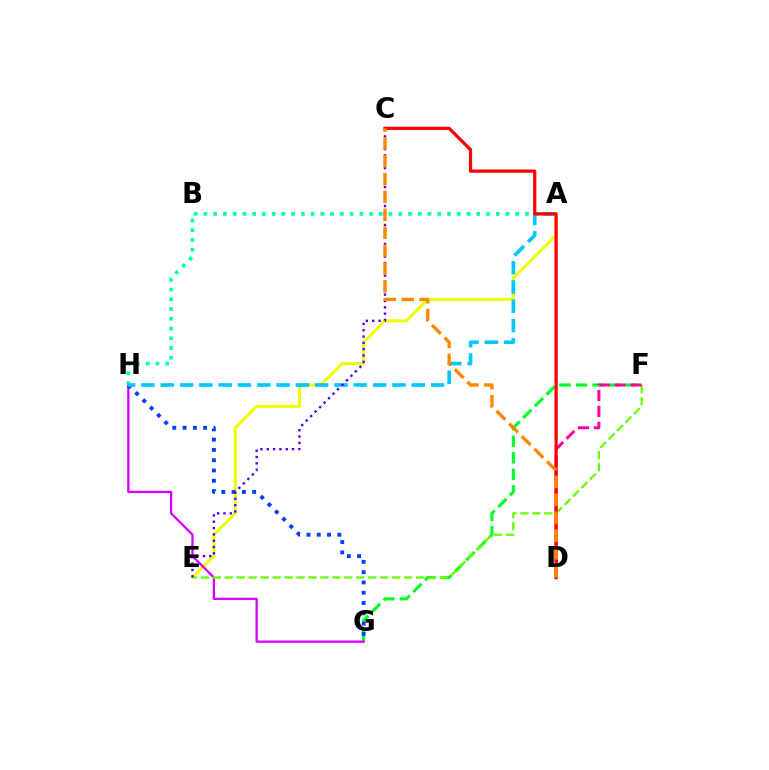{('A', 'E'): [{'color': '#eeff00', 'line_style': 'solid', 'thickness': 2.17}], ('F', 'G'): [{'color': '#00ff27', 'line_style': 'dashed', 'thickness': 2.25}], ('G', 'H'): [{'color': '#d600ff', 'line_style': 'solid', 'thickness': 1.66}, {'color': '#003fff', 'line_style': 'dotted', 'thickness': 2.8}], ('E', 'F'): [{'color': '#66ff00', 'line_style': 'dashed', 'thickness': 1.62}], ('A', 'H'): [{'color': '#00ffaf', 'line_style': 'dotted', 'thickness': 2.65}, {'color': '#00c7ff', 'line_style': 'dashed', 'thickness': 2.62}], ('D', 'F'): [{'color': '#ff00a0', 'line_style': 'dashed', 'thickness': 2.16}], ('C', 'D'): [{'color': '#ff0000', 'line_style': 'solid', 'thickness': 2.32}, {'color': '#ff8800', 'line_style': 'dashed', 'thickness': 2.43}], ('C', 'E'): [{'color': '#4f00ff', 'line_style': 'dotted', 'thickness': 1.72}]}